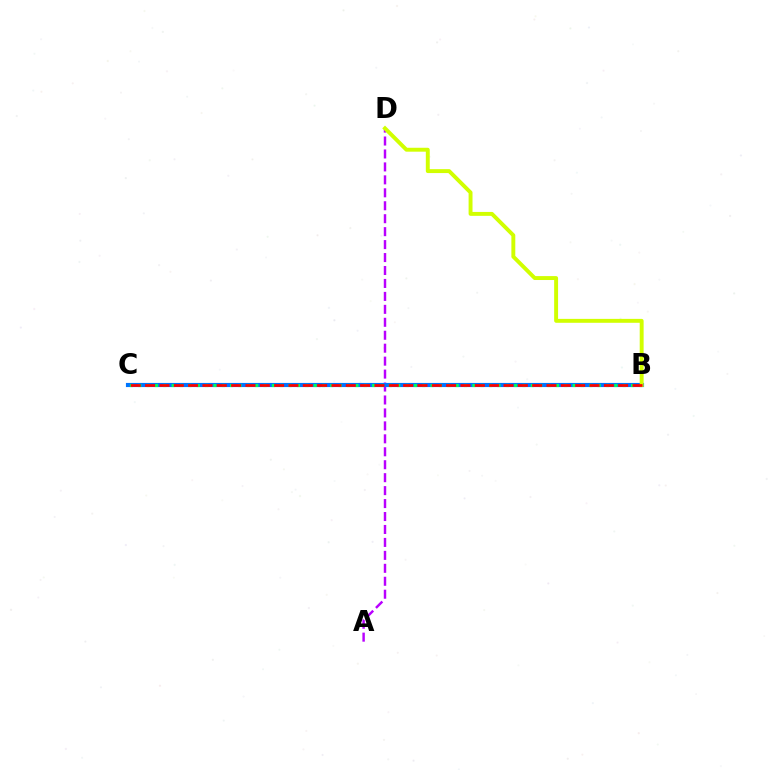{('A', 'D'): [{'color': '#b900ff', 'line_style': 'dashed', 'thickness': 1.76}], ('B', 'C'): [{'color': '#0074ff', 'line_style': 'solid', 'thickness': 2.98}, {'color': '#00ff5c', 'line_style': 'dotted', 'thickness': 2.27}, {'color': '#ff0000', 'line_style': 'dashed', 'thickness': 1.95}], ('B', 'D'): [{'color': '#d1ff00', 'line_style': 'solid', 'thickness': 2.82}]}